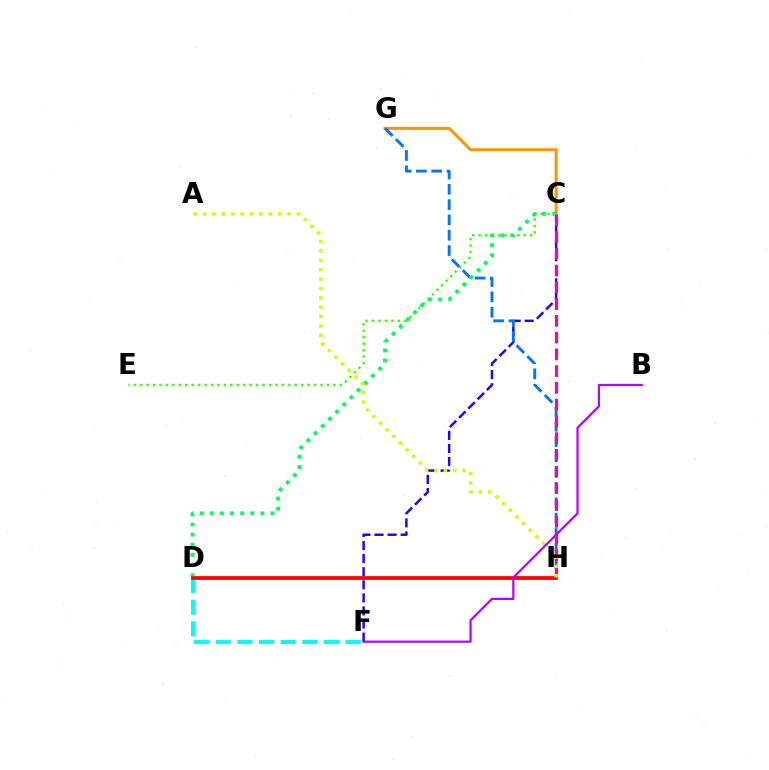{('D', 'F'): [{'color': '#00fff6', 'line_style': 'dashed', 'thickness': 2.94}], ('C', 'F'): [{'color': '#2500ff', 'line_style': 'dashed', 'thickness': 1.78}], ('C', 'G'): [{'color': '#ff9400', 'line_style': 'solid', 'thickness': 2.16}], ('G', 'H'): [{'color': '#0074ff', 'line_style': 'dashed', 'thickness': 2.08}], ('C', 'E'): [{'color': '#3dff00', 'line_style': 'dotted', 'thickness': 1.75}], ('C', 'D'): [{'color': '#00ff5c', 'line_style': 'dotted', 'thickness': 2.75}], ('D', 'H'): [{'color': '#ff0000', 'line_style': 'solid', 'thickness': 2.7}], ('C', 'H'): [{'color': '#ff00ac', 'line_style': 'dashed', 'thickness': 2.28}], ('A', 'H'): [{'color': '#d1ff00', 'line_style': 'dotted', 'thickness': 2.55}], ('B', 'F'): [{'color': '#b900ff', 'line_style': 'solid', 'thickness': 1.6}]}